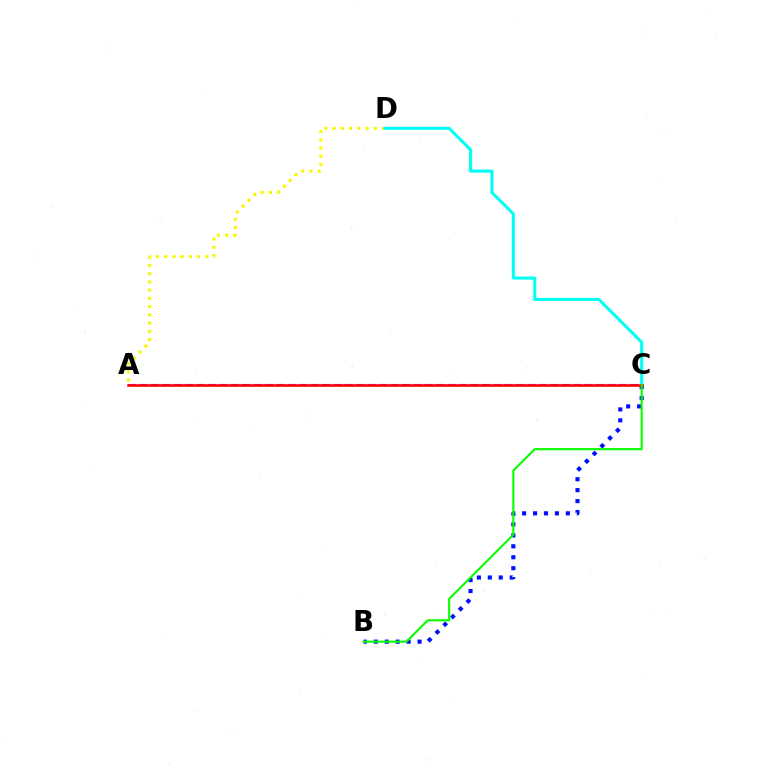{('A', 'D'): [{'color': '#fcf500', 'line_style': 'dotted', 'thickness': 2.24}], ('B', 'C'): [{'color': '#0010ff', 'line_style': 'dotted', 'thickness': 2.97}, {'color': '#08ff00', 'line_style': 'solid', 'thickness': 1.53}], ('C', 'D'): [{'color': '#00fff6', 'line_style': 'solid', 'thickness': 2.19}], ('A', 'C'): [{'color': '#ee00ff', 'line_style': 'dashed', 'thickness': 1.55}, {'color': '#ff0000', 'line_style': 'solid', 'thickness': 1.86}]}